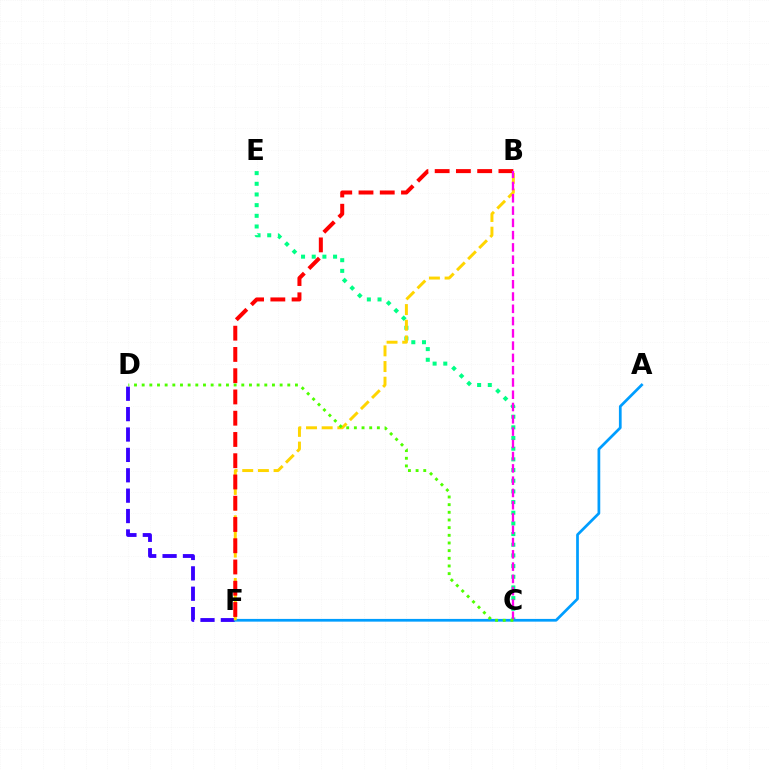{('C', 'E'): [{'color': '#00ff86', 'line_style': 'dotted', 'thickness': 2.9}], ('D', 'F'): [{'color': '#3700ff', 'line_style': 'dashed', 'thickness': 2.77}], ('A', 'F'): [{'color': '#009eff', 'line_style': 'solid', 'thickness': 1.96}], ('B', 'F'): [{'color': '#ffd500', 'line_style': 'dashed', 'thickness': 2.13}, {'color': '#ff0000', 'line_style': 'dashed', 'thickness': 2.89}], ('B', 'C'): [{'color': '#ff00ed', 'line_style': 'dashed', 'thickness': 1.67}], ('C', 'D'): [{'color': '#4fff00', 'line_style': 'dotted', 'thickness': 2.08}]}